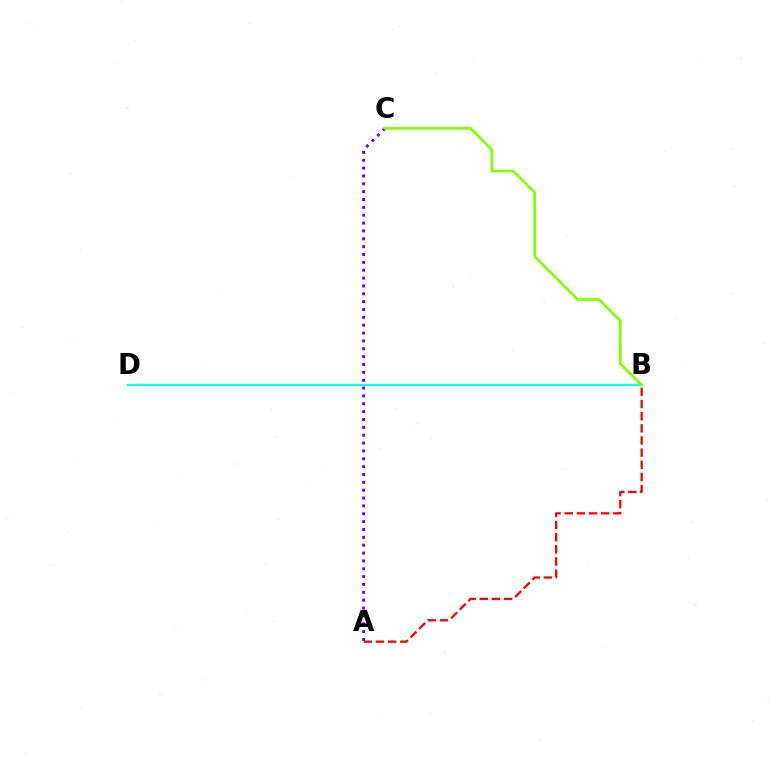{('B', 'D'): [{'color': '#00fff6', 'line_style': 'solid', 'thickness': 1.57}], ('A', 'B'): [{'color': '#ff0000', 'line_style': 'dashed', 'thickness': 1.65}], ('A', 'C'): [{'color': '#7200ff', 'line_style': 'dotted', 'thickness': 2.13}], ('B', 'C'): [{'color': '#84ff00', 'line_style': 'solid', 'thickness': 1.95}]}